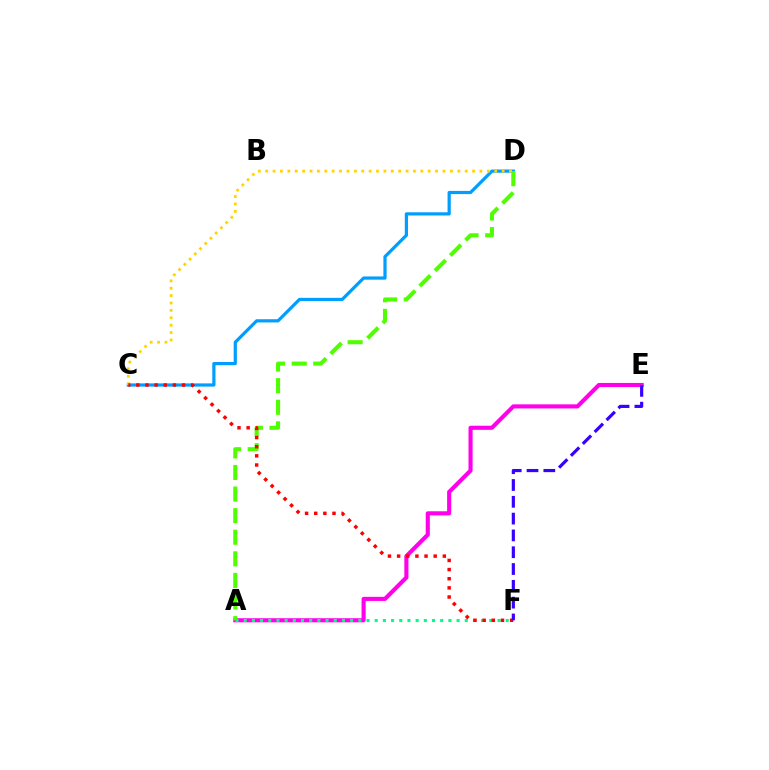{('C', 'D'): [{'color': '#009eff', 'line_style': 'solid', 'thickness': 2.31}, {'color': '#ffd500', 'line_style': 'dotted', 'thickness': 2.01}], ('A', 'E'): [{'color': '#ff00ed', 'line_style': 'solid', 'thickness': 2.95}], ('A', 'D'): [{'color': '#4fff00', 'line_style': 'dashed', 'thickness': 2.93}], ('A', 'F'): [{'color': '#00ff86', 'line_style': 'dotted', 'thickness': 2.22}], ('C', 'F'): [{'color': '#ff0000', 'line_style': 'dotted', 'thickness': 2.49}], ('E', 'F'): [{'color': '#3700ff', 'line_style': 'dashed', 'thickness': 2.28}]}